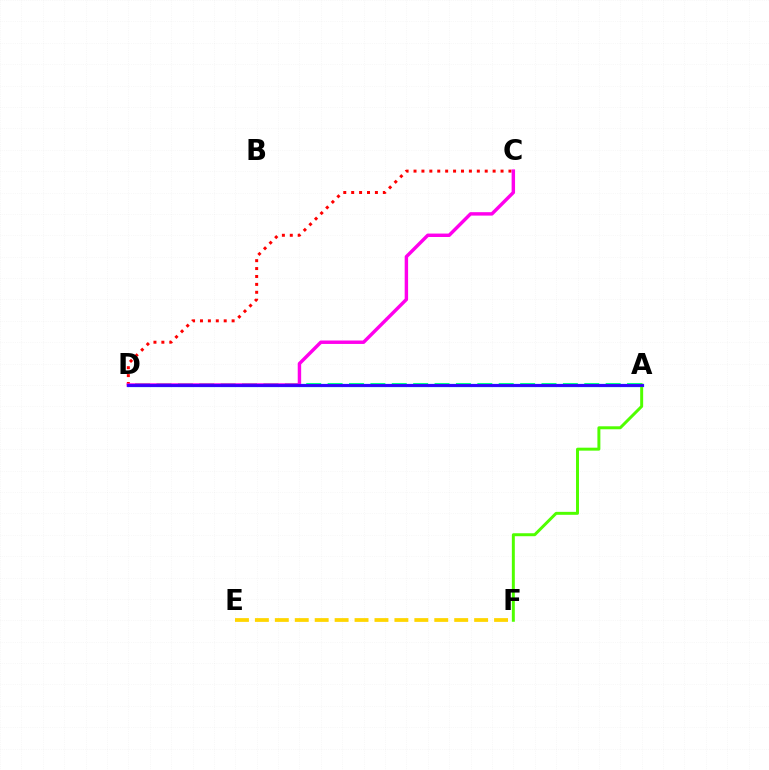{('A', 'D'): [{'color': '#009eff', 'line_style': 'solid', 'thickness': 2.37}, {'color': '#00ff86', 'line_style': 'dashed', 'thickness': 2.91}, {'color': '#3700ff', 'line_style': 'solid', 'thickness': 2.06}], ('E', 'F'): [{'color': '#ffd500', 'line_style': 'dashed', 'thickness': 2.71}], ('C', 'D'): [{'color': '#ff0000', 'line_style': 'dotted', 'thickness': 2.15}, {'color': '#ff00ed', 'line_style': 'solid', 'thickness': 2.47}], ('A', 'F'): [{'color': '#4fff00', 'line_style': 'solid', 'thickness': 2.14}]}